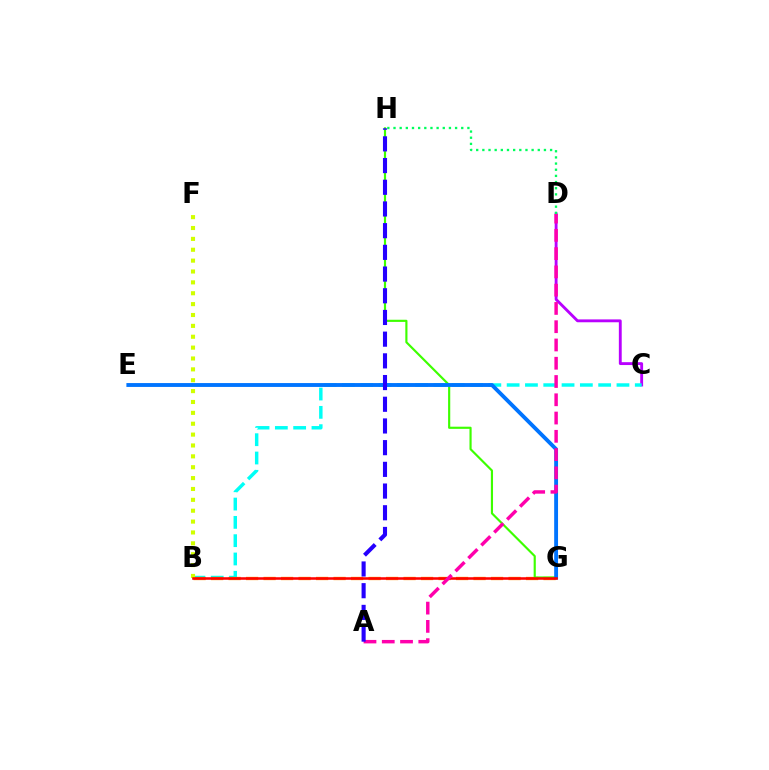{('C', 'D'): [{'color': '#b900ff', 'line_style': 'solid', 'thickness': 2.06}], ('B', 'C'): [{'color': '#00fff6', 'line_style': 'dashed', 'thickness': 2.49}], ('B', 'G'): [{'color': '#ff9400', 'line_style': 'dashed', 'thickness': 2.38}, {'color': '#ff0000', 'line_style': 'solid', 'thickness': 1.83}], ('G', 'H'): [{'color': '#3dff00', 'line_style': 'solid', 'thickness': 1.55}], ('B', 'F'): [{'color': '#d1ff00', 'line_style': 'dotted', 'thickness': 2.95}], ('E', 'G'): [{'color': '#0074ff', 'line_style': 'solid', 'thickness': 2.78}], ('A', 'D'): [{'color': '#ff00ac', 'line_style': 'dashed', 'thickness': 2.48}], ('D', 'H'): [{'color': '#00ff5c', 'line_style': 'dotted', 'thickness': 1.67}], ('A', 'H'): [{'color': '#2500ff', 'line_style': 'dashed', 'thickness': 2.95}]}